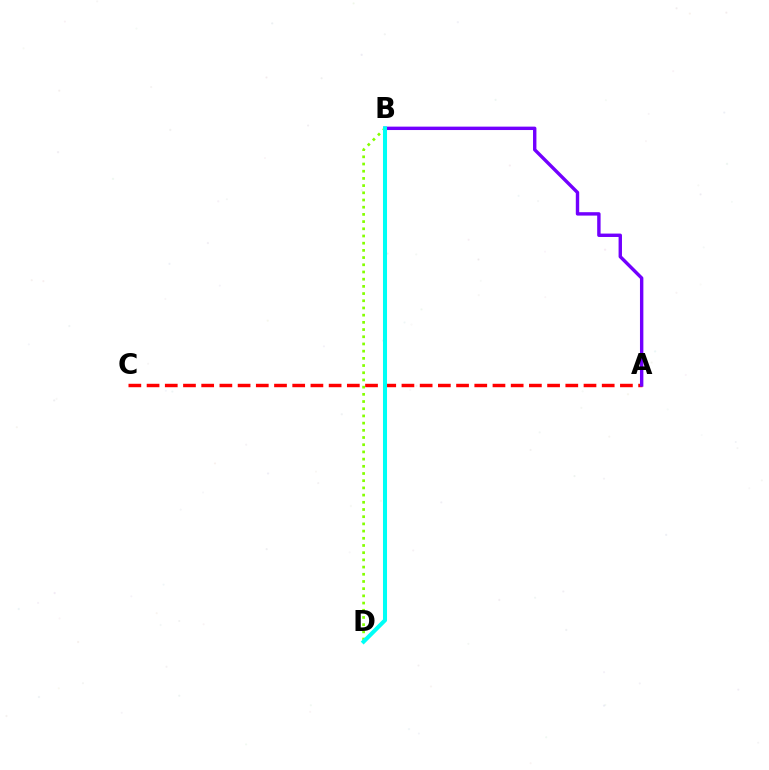{('A', 'C'): [{'color': '#ff0000', 'line_style': 'dashed', 'thickness': 2.47}], ('B', 'D'): [{'color': '#84ff00', 'line_style': 'dotted', 'thickness': 1.96}, {'color': '#00fff6', 'line_style': 'solid', 'thickness': 2.91}], ('A', 'B'): [{'color': '#7200ff', 'line_style': 'solid', 'thickness': 2.45}]}